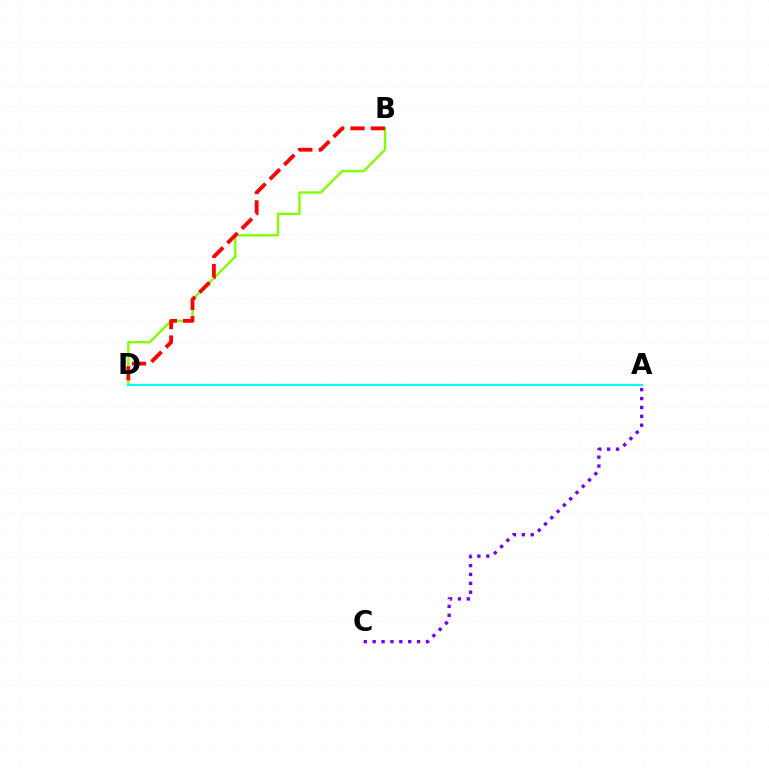{('B', 'D'): [{'color': '#84ff00', 'line_style': 'solid', 'thickness': 1.72}, {'color': '#ff0000', 'line_style': 'dashed', 'thickness': 2.76}], ('A', 'C'): [{'color': '#7200ff', 'line_style': 'dotted', 'thickness': 2.41}], ('A', 'D'): [{'color': '#00fff6', 'line_style': 'solid', 'thickness': 1.56}]}